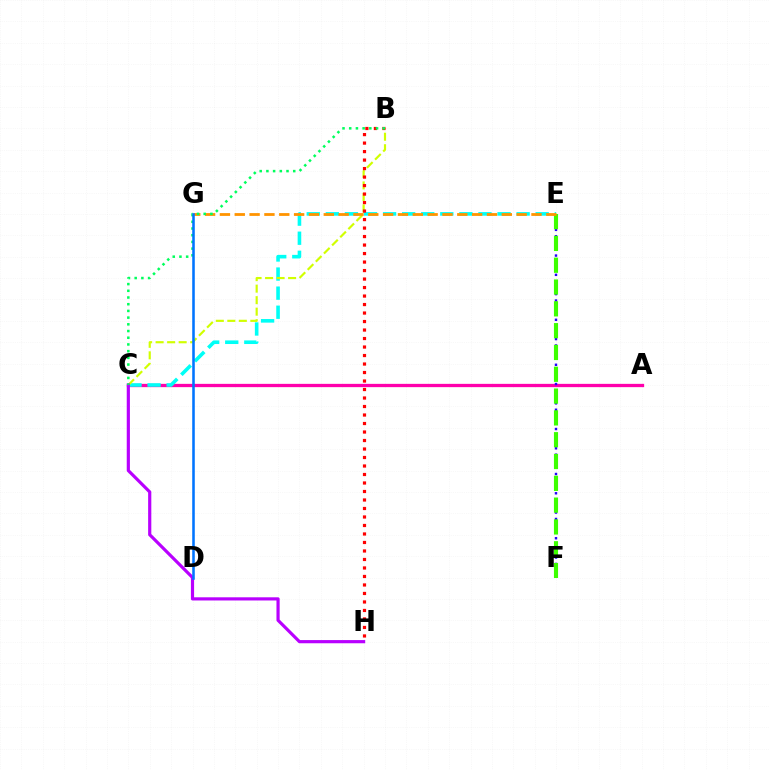{('A', 'C'): [{'color': '#ff00ac', 'line_style': 'solid', 'thickness': 2.37}], ('E', 'F'): [{'color': '#2500ff', 'line_style': 'dotted', 'thickness': 1.75}, {'color': '#3dff00', 'line_style': 'dashed', 'thickness': 2.96}], ('C', 'E'): [{'color': '#00fff6', 'line_style': 'dashed', 'thickness': 2.59}], ('B', 'C'): [{'color': '#d1ff00', 'line_style': 'dashed', 'thickness': 1.56}, {'color': '#00ff5c', 'line_style': 'dotted', 'thickness': 1.82}], ('E', 'G'): [{'color': '#ff9400', 'line_style': 'dashed', 'thickness': 2.02}], ('C', 'H'): [{'color': '#b900ff', 'line_style': 'solid', 'thickness': 2.29}], ('B', 'H'): [{'color': '#ff0000', 'line_style': 'dotted', 'thickness': 2.31}], ('D', 'G'): [{'color': '#0074ff', 'line_style': 'solid', 'thickness': 1.85}]}